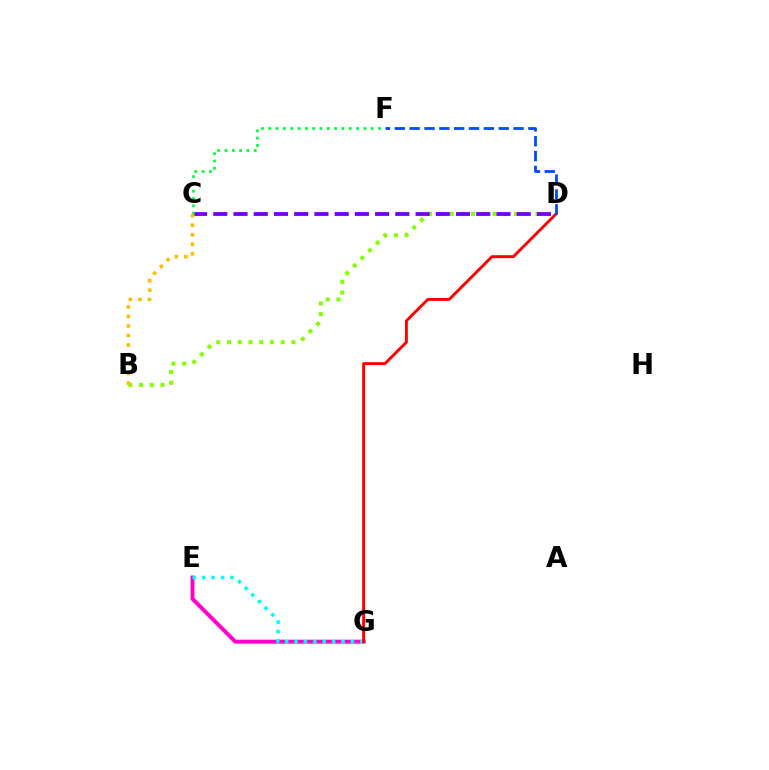{('B', 'D'): [{'color': '#84ff00', 'line_style': 'dotted', 'thickness': 2.92}], ('E', 'G'): [{'color': '#ff00cf', 'line_style': 'solid', 'thickness': 2.82}, {'color': '#00fff6', 'line_style': 'dotted', 'thickness': 2.55}], ('C', 'D'): [{'color': '#7200ff', 'line_style': 'dashed', 'thickness': 2.75}], ('C', 'F'): [{'color': '#00ff39', 'line_style': 'dotted', 'thickness': 1.99}], ('B', 'C'): [{'color': '#ffbd00', 'line_style': 'dotted', 'thickness': 2.59}], ('D', 'G'): [{'color': '#ff0000', 'line_style': 'solid', 'thickness': 2.1}], ('D', 'F'): [{'color': '#004bff', 'line_style': 'dashed', 'thickness': 2.02}]}